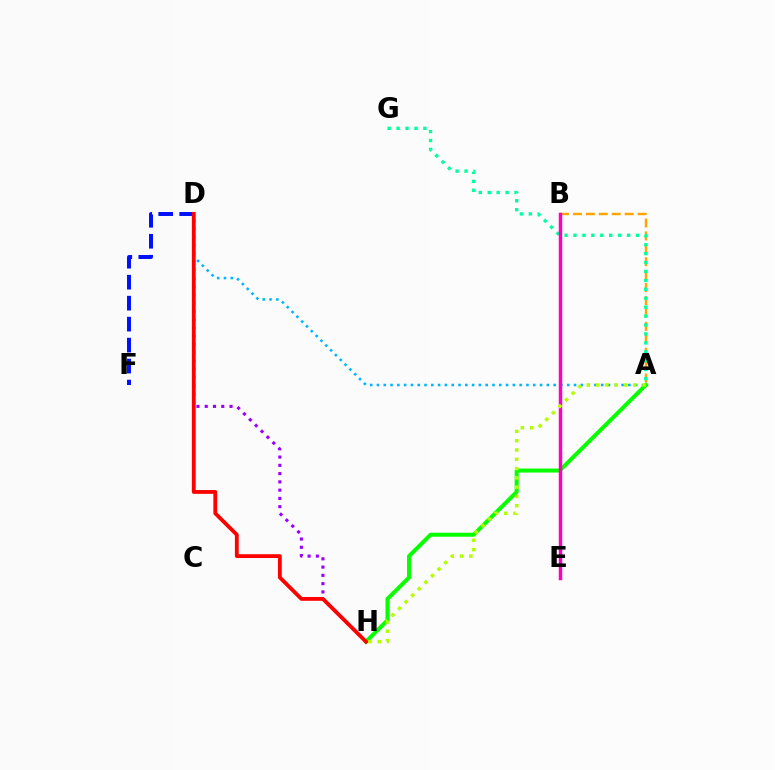{('D', 'H'): [{'color': '#9b00ff', 'line_style': 'dotted', 'thickness': 2.25}, {'color': '#ff0000', 'line_style': 'solid', 'thickness': 2.75}], ('A', 'D'): [{'color': '#00b5ff', 'line_style': 'dotted', 'thickness': 1.85}], ('A', 'B'): [{'color': '#ffa500', 'line_style': 'dashed', 'thickness': 1.76}], ('A', 'H'): [{'color': '#08ff00', 'line_style': 'solid', 'thickness': 2.88}, {'color': '#b3ff00', 'line_style': 'dotted', 'thickness': 2.52}], ('A', 'G'): [{'color': '#00ff9d', 'line_style': 'dotted', 'thickness': 2.42}], ('D', 'F'): [{'color': '#0010ff', 'line_style': 'dashed', 'thickness': 2.85}], ('B', 'E'): [{'color': '#ff00bd', 'line_style': 'solid', 'thickness': 2.49}]}